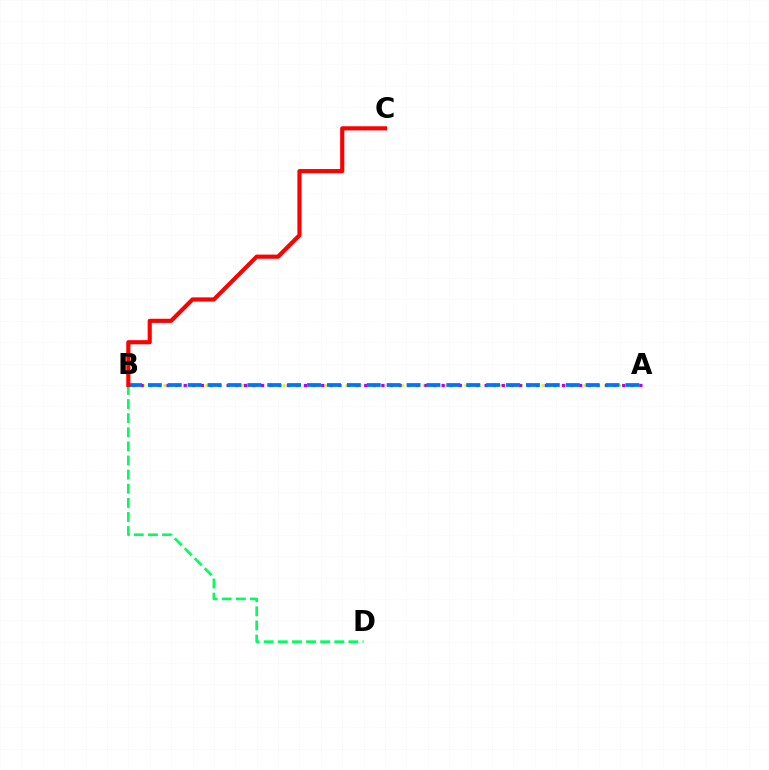{('A', 'B'): [{'color': '#d1ff00', 'line_style': 'dotted', 'thickness': 1.9}, {'color': '#b900ff', 'line_style': 'dotted', 'thickness': 2.34}, {'color': '#0074ff', 'line_style': 'dashed', 'thickness': 2.7}], ('B', 'D'): [{'color': '#00ff5c', 'line_style': 'dashed', 'thickness': 1.92}], ('B', 'C'): [{'color': '#ff0000', 'line_style': 'solid', 'thickness': 2.98}]}